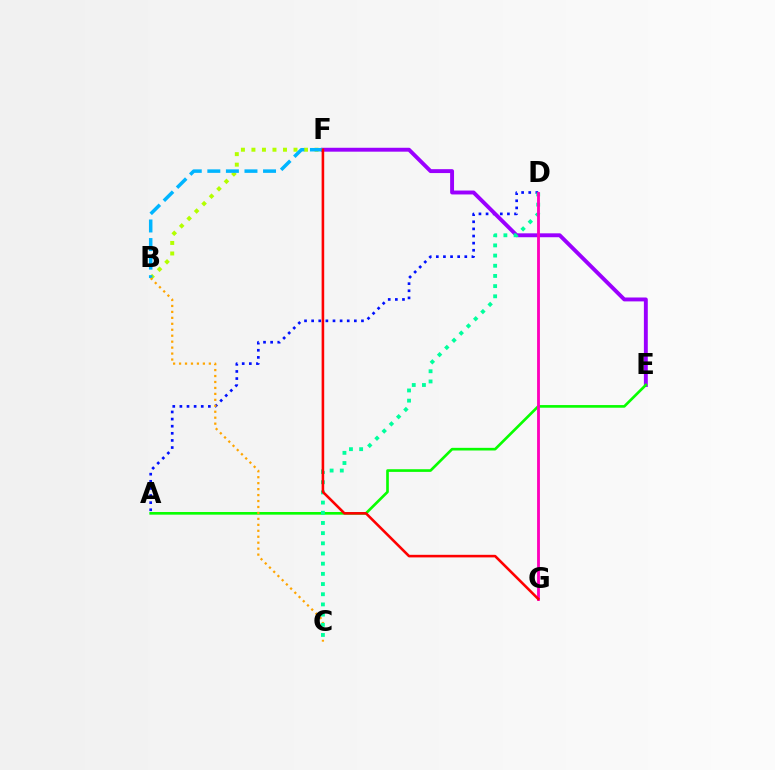{('B', 'F'): [{'color': '#b3ff00', 'line_style': 'dotted', 'thickness': 2.86}, {'color': '#00b5ff', 'line_style': 'dashed', 'thickness': 2.52}], ('A', 'D'): [{'color': '#0010ff', 'line_style': 'dotted', 'thickness': 1.93}], ('E', 'F'): [{'color': '#9b00ff', 'line_style': 'solid', 'thickness': 2.81}], ('A', 'E'): [{'color': '#08ff00', 'line_style': 'solid', 'thickness': 1.91}], ('B', 'C'): [{'color': '#ffa500', 'line_style': 'dotted', 'thickness': 1.62}], ('C', 'D'): [{'color': '#00ff9d', 'line_style': 'dotted', 'thickness': 2.77}], ('D', 'G'): [{'color': '#ff00bd', 'line_style': 'solid', 'thickness': 2.04}], ('F', 'G'): [{'color': '#ff0000', 'line_style': 'solid', 'thickness': 1.86}]}